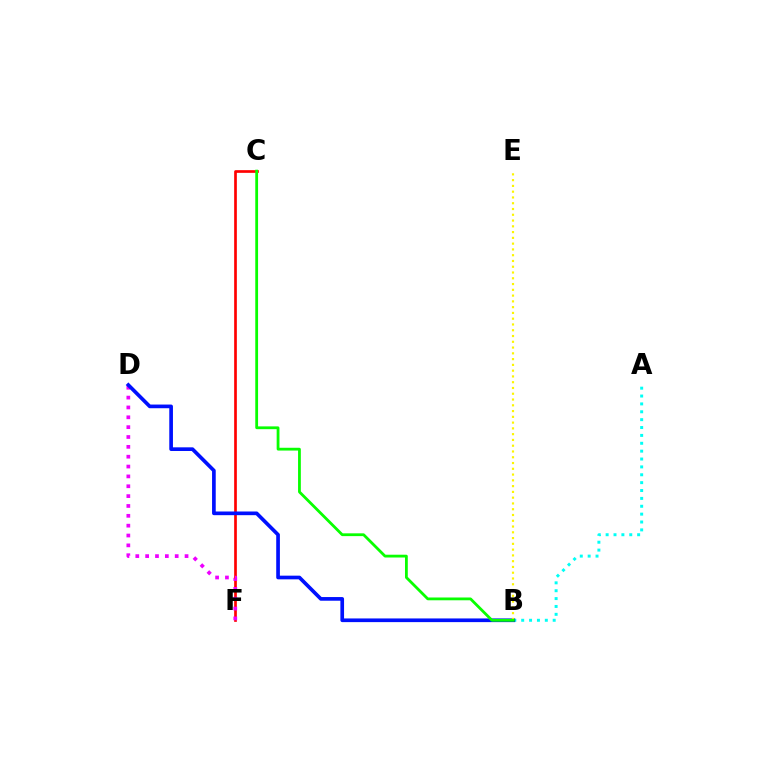{('A', 'B'): [{'color': '#00fff6', 'line_style': 'dotted', 'thickness': 2.14}], ('C', 'F'): [{'color': '#ff0000', 'line_style': 'solid', 'thickness': 1.93}], ('D', 'F'): [{'color': '#ee00ff', 'line_style': 'dotted', 'thickness': 2.68}], ('B', 'D'): [{'color': '#0010ff', 'line_style': 'solid', 'thickness': 2.65}], ('B', 'E'): [{'color': '#fcf500', 'line_style': 'dotted', 'thickness': 1.57}], ('B', 'C'): [{'color': '#08ff00', 'line_style': 'solid', 'thickness': 2.01}]}